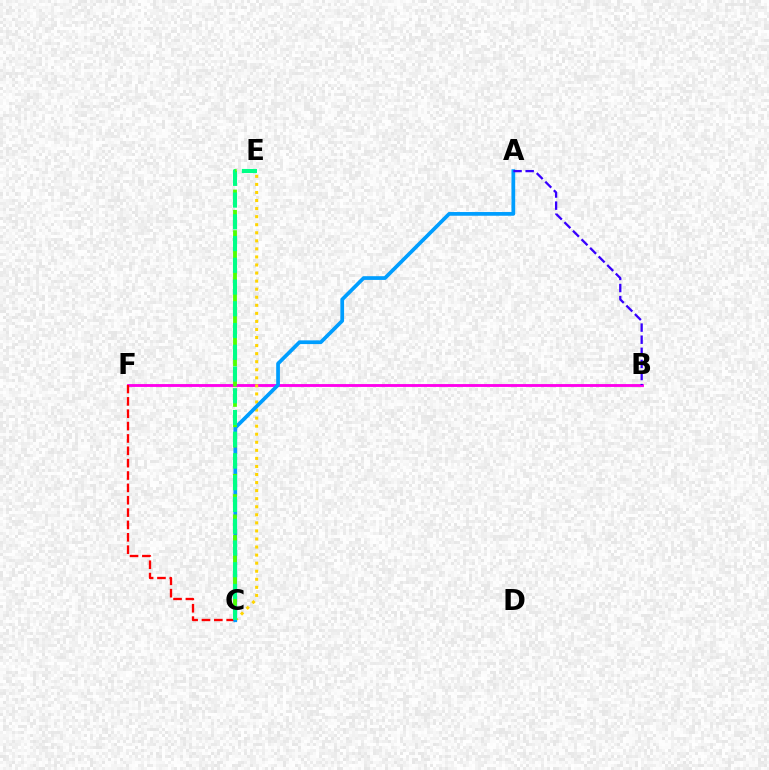{('B', 'F'): [{'color': '#ff00ed', 'line_style': 'solid', 'thickness': 2.05}], ('C', 'F'): [{'color': '#ff0000', 'line_style': 'dashed', 'thickness': 1.68}], ('C', 'E'): [{'color': '#ffd500', 'line_style': 'dotted', 'thickness': 2.19}, {'color': '#4fff00', 'line_style': 'dashed', 'thickness': 2.76}, {'color': '#00ff86', 'line_style': 'dashed', 'thickness': 2.95}], ('A', 'C'): [{'color': '#009eff', 'line_style': 'solid', 'thickness': 2.68}], ('A', 'B'): [{'color': '#3700ff', 'line_style': 'dashed', 'thickness': 1.64}]}